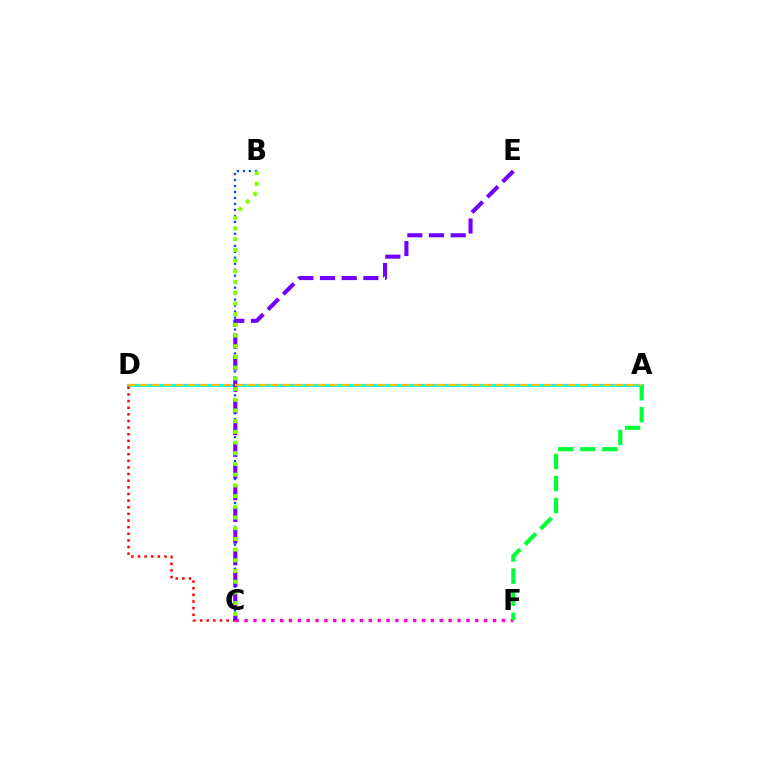{('C', 'F'): [{'color': '#ff00cf', 'line_style': 'dotted', 'thickness': 2.41}], ('A', 'D'): [{'color': '#00fff6', 'line_style': 'solid', 'thickness': 2.21}, {'color': '#ffbd00', 'line_style': 'dashed', 'thickness': 1.61}], ('A', 'F'): [{'color': '#00ff39', 'line_style': 'dashed', 'thickness': 3.0}], ('C', 'D'): [{'color': '#ff0000', 'line_style': 'dotted', 'thickness': 1.8}], ('B', 'C'): [{'color': '#004bff', 'line_style': 'dotted', 'thickness': 1.62}, {'color': '#84ff00', 'line_style': 'dotted', 'thickness': 2.91}], ('C', 'E'): [{'color': '#7200ff', 'line_style': 'dashed', 'thickness': 2.94}]}